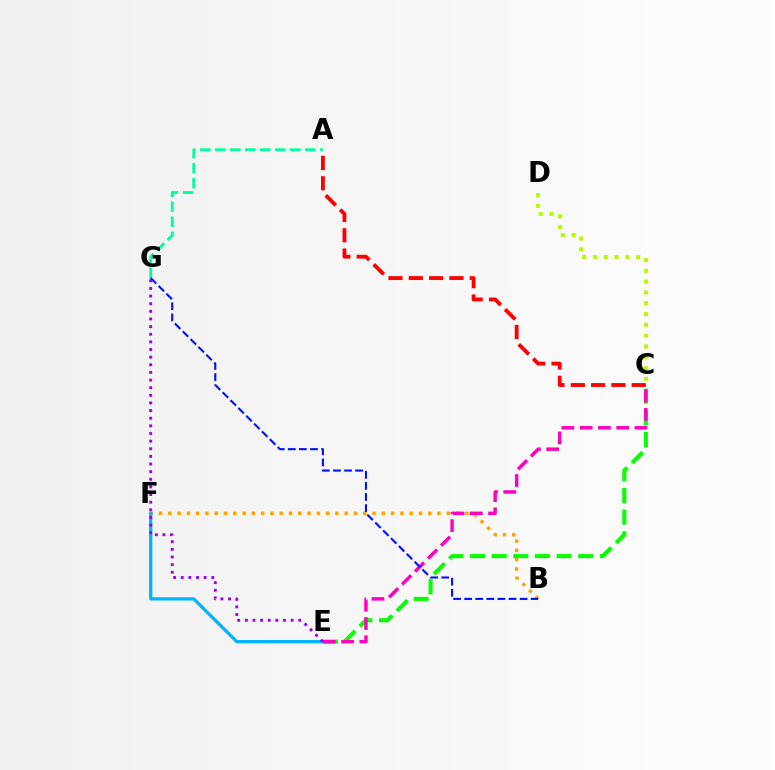{('B', 'F'): [{'color': '#ffa500', 'line_style': 'dotted', 'thickness': 2.52}], ('A', 'G'): [{'color': '#00ff9d', 'line_style': 'dashed', 'thickness': 2.04}], ('E', 'F'): [{'color': '#00b5ff', 'line_style': 'solid', 'thickness': 2.35}], ('C', 'D'): [{'color': '#b3ff00', 'line_style': 'dotted', 'thickness': 2.94}], ('C', 'E'): [{'color': '#08ff00', 'line_style': 'dashed', 'thickness': 2.94}, {'color': '#ff00bd', 'line_style': 'dashed', 'thickness': 2.48}], ('E', 'G'): [{'color': '#9b00ff', 'line_style': 'dotted', 'thickness': 2.07}], ('B', 'G'): [{'color': '#0010ff', 'line_style': 'dashed', 'thickness': 1.51}], ('A', 'C'): [{'color': '#ff0000', 'line_style': 'dashed', 'thickness': 2.76}]}